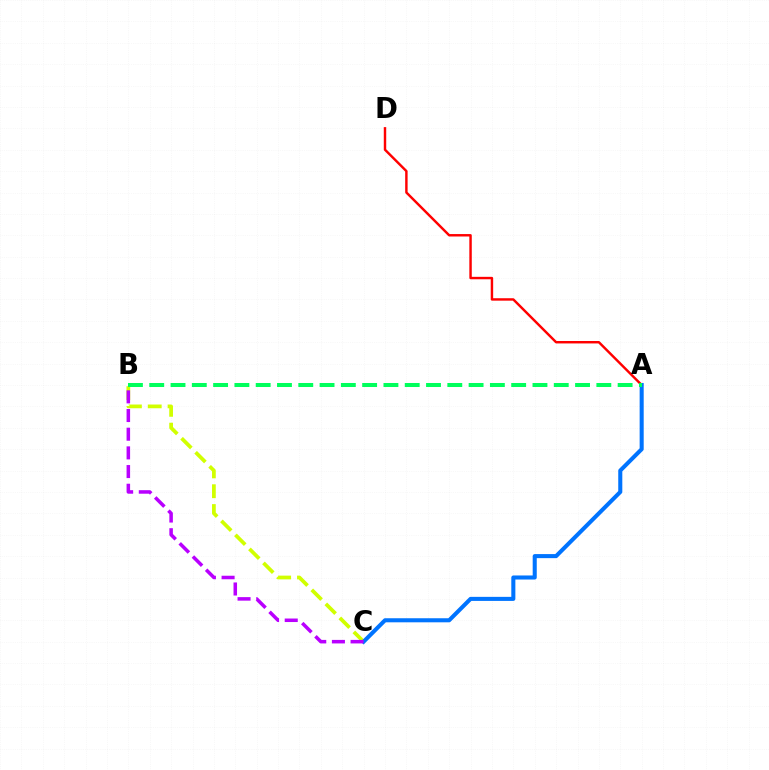{('A', 'D'): [{'color': '#ff0000', 'line_style': 'solid', 'thickness': 1.75}], ('B', 'C'): [{'color': '#d1ff00', 'line_style': 'dashed', 'thickness': 2.69}, {'color': '#b900ff', 'line_style': 'dashed', 'thickness': 2.54}], ('A', 'C'): [{'color': '#0074ff', 'line_style': 'solid', 'thickness': 2.92}], ('A', 'B'): [{'color': '#00ff5c', 'line_style': 'dashed', 'thickness': 2.89}]}